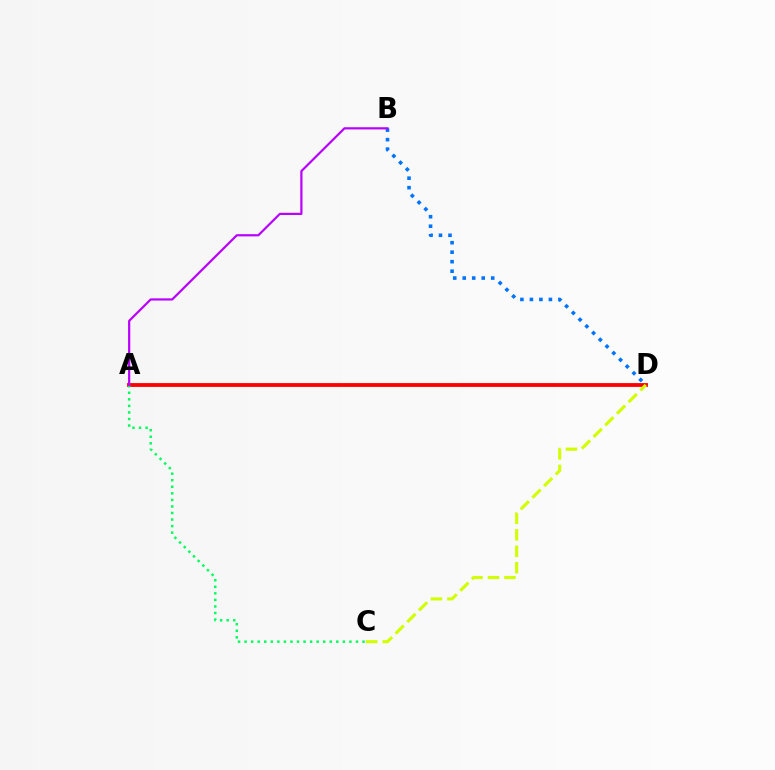{('A', 'D'): [{'color': '#ff0000', 'line_style': 'solid', 'thickness': 2.76}], ('C', 'D'): [{'color': '#d1ff00', 'line_style': 'dashed', 'thickness': 2.24}], ('B', 'D'): [{'color': '#0074ff', 'line_style': 'dotted', 'thickness': 2.58}], ('A', 'C'): [{'color': '#00ff5c', 'line_style': 'dotted', 'thickness': 1.78}], ('A', 'B'): [{'color': '#b900ff', 'line_style': 'solid', 'thickness': 1.58}]}